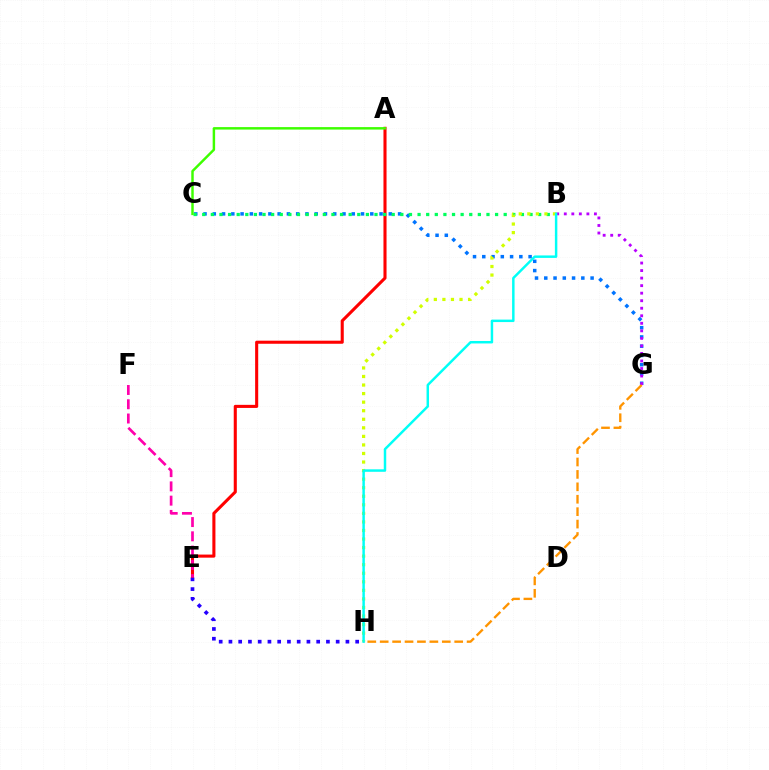{('C', 'G'): [{'color': '#0074ff', 'line_style': 'dotted', 'thickness': 2.52}], ('A', 'E'): [{'color': '#ff0000', 'line_style': 'solid', 'thickness': 2.22}], ('E', 'H'): [{'color': '#2500ff', 'line_style': 'dotted', 'thickness': 2.65}], ('B', 'G'): [{'color': '#b900ff', 'line_style': 'dotted', 'thickness': 2.05}], ('B', 'C'): [{'color': '#00ff5c', 'line_style': 'dotted', 'thickness': 2.34}], ('E', 'F'): [{'color': '#ff00ac', 'line_style': 'dashed', 'thickness': 1.94}], ('B', 'H'): [{'color': '#d1ff00', 'line_style': 'dotted', 'thickness': 2.32}, {'color': '#00fff6', 'line_style': 'solid', 'thickness': 1.78}], ('A', 'C'): [{'color': '#3dff00', 'line_style': 'solid', 'thickness': 1.77}], ('G', 'H'): [{'color': '#ff9400', 'line_style': 'dashed', 'thickness': 1.69}]}